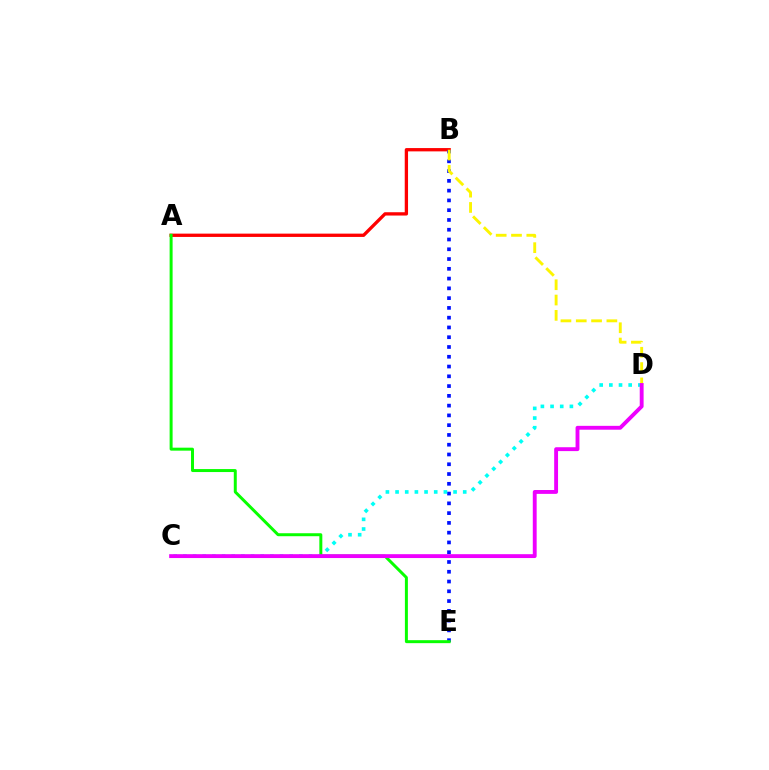{('A', 'B'): [{'color': '#ff0000', 'line_style': 'solid', 'thickness': 2.38}], ('B', 'E'): [{'color': '#0010ff', 'line_style': 'dotted', 'thickness': 2.66}], ('C', 'D'): [{'color': '#00fff6', 'line_style': 'dotted', 'thickness': 2.63}, {'color': '#ee00ff', 'line_style': 'solid', 'thickness': 2.79}], ('A', 'E'): [{'color': '#08ff00', 'line_style': 'solid', 'thickness': 2.15}], ('B', 'D'): [{'color': '#fcf500', 'line_style': 'dashed', 'thickness': 2.08}]}